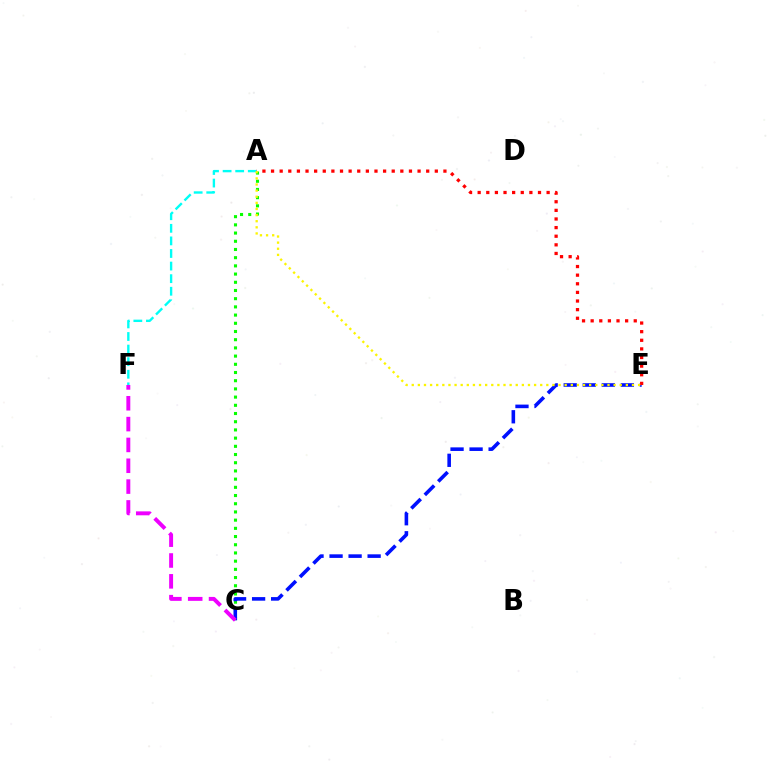{('A', 'C'): [{'color': '#08ff00', 'line_style': 'dotted', 'thickness': 2.23}], ('A', 'F'): [{'color': '#00fff6', 'line_style': 'dashed', 'thickness': 1.71}], ('C', 'E'): [{'color': '#0010ff', 'line_style': 'dashed', 'thickness': 2.59}], ('A', 'E'): [{'color': '#ff0000', 'line_style': 'dotted', 'thickness': 2.34}, {'color': '#fcf500', 'line_style': 'dotted', 'thickness': 1.66}], ('C', 'F'): [{'color': '#ee00ff', 'line_style': 'dashed', 'thickness': 2.83}]}